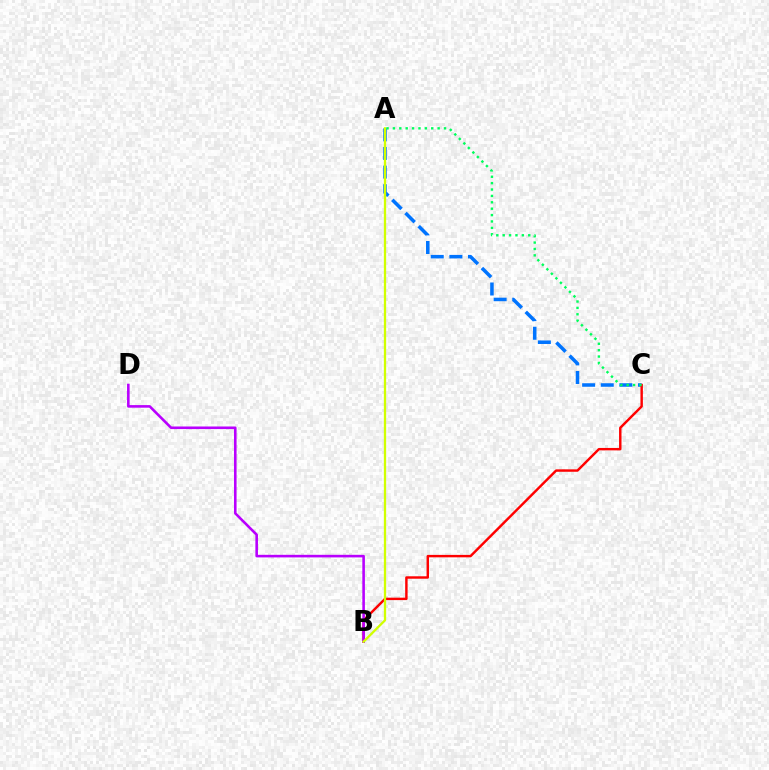{('A', 'C'): [{'color': '#0074ff', 'line_style': 'dashed', 'thickness': 2.53}, {'color': '#00ff5c', 'line_style': 'dotted', 'thickness': 1.74}], ('B', 'C'): [{'color': '#ff0000', 'line_style': 'solid', 'thickness': 1.75}], ('B', 'D'): [{'color': '#b900ff', 'line_style': 'solid', 'thickness': 1.86}], ('A', 'B'): [{'color': '#d1ff00', 'line_style': 'solid', 'thickness': 1.65}]}